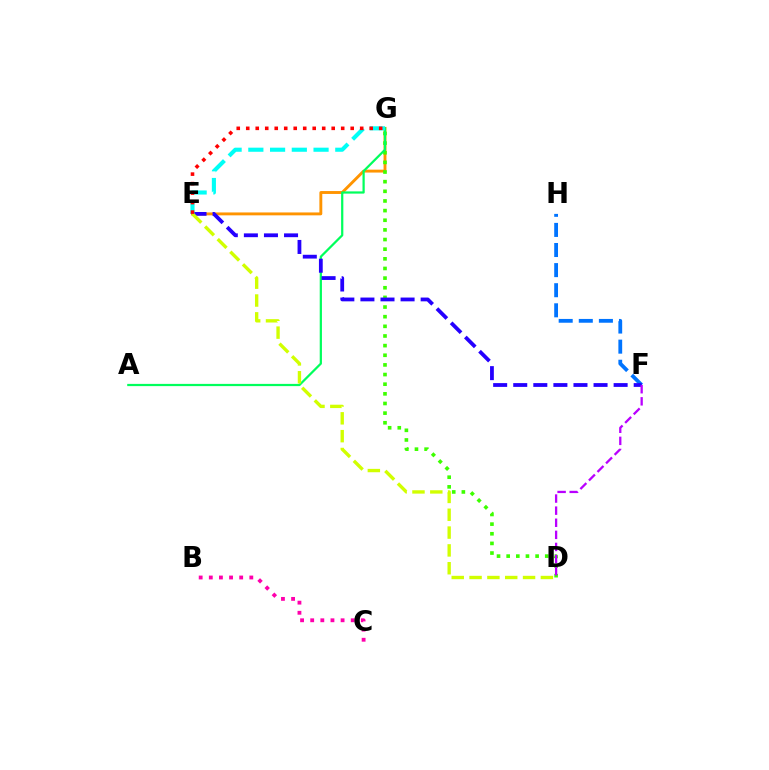{('F', 'H'): [{'color': '#0074ff', 'line_style': 'dashed', 'thickness': 2.73}], ('E', 'G'): [{'color': '#ff9400', 'line_style': 'solid', 'thickness': 2.08}, {'color': '#00fff6', 'line_style': 'dashed', 'thickness': 2.95}, {'color': '#ff0000', 'line_style': 'dotted', 'thickness': 2.58}], ('D', 'G'): [{'color': '#3dff00', 'line_style': 'dotted', 'thickness': 2.62}], ('B', 'C'): [{'color': '#ff00ac', 'line_style': 'dotted', 'thickness': 2.75}], ('A', 'G'): [{'color': '#00ff5c', 'line_style': 'solid', 'thickness': 1.61}], ('E', 'F'): [{'color': '#2500ff', 'line_style': 'dashed', 'thickness': 2.73}], ('D', 'E'): [{'color': '#d1ff00', 'line_style': 'dashed', 'thickness': 2.42}], ('D', 'F'): [{'color': '#b900ff', 'line_style': 'dashed', 'thickness': 1.64}]}